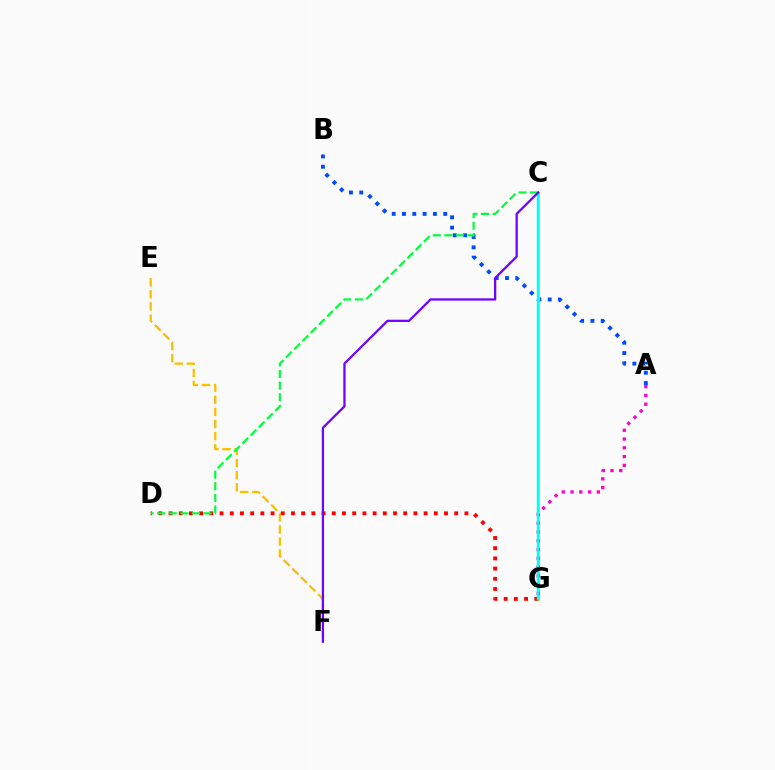{('A', 'B'): [{'color': '#004bff', 'line_style': 'dotted', 'thickness': 2.8}], ('E', 'F'): [{'color': '#ffbd00', 'line_style': 'dashed', 'thickness': 1.65}], ('C', 'G'): [{'color': '#84ff00', 'line_style': 'solid', 'thickness': 1.96}, {'color': '#00fff6', 'line_style': 'solid', 'thickness': 1.75}], ('D', 'G'): [{'color': '#ff0000', 'line_style': 'dotted', 'thickness': 2.77}], ('A', 'G'): [{'color': '#ff00cf', 'line_style': 'dotted', 'thickness': 2.38}], ('C', 'D'): [{'color': '#00ff39', 'line_style': 'dashed', 'thickness': 1.58}], ('C', 'F'): [{'color': '#7200ff', 'line_style': 'solid', 'thickness': 1.62}]}